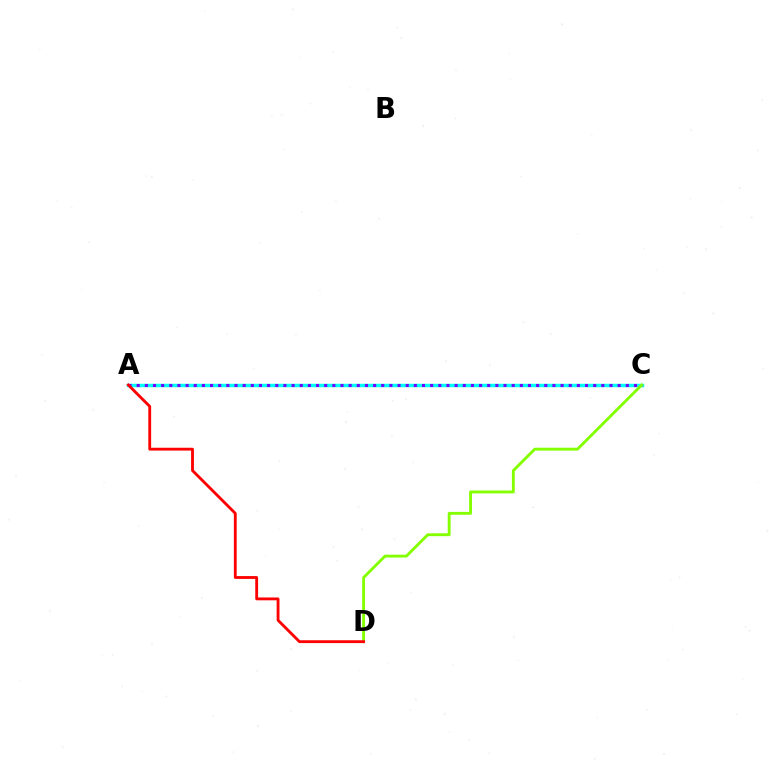{('A', 'C'): [{'color': '#00fff6', 'line_style': 'solid', 'thickness': 2.49}, {'color': '#7200ff', 'line_style': 'dotted', 'thickness': 2.21}], ('C', 'D'): [{'color': '#84ff00', 'line_style': 'solid', 'thickness': 2.07}], ('A', 'D'): [{'color': '#ff0000', 'line_style': 'solid', 'thickness': 2.04}]}